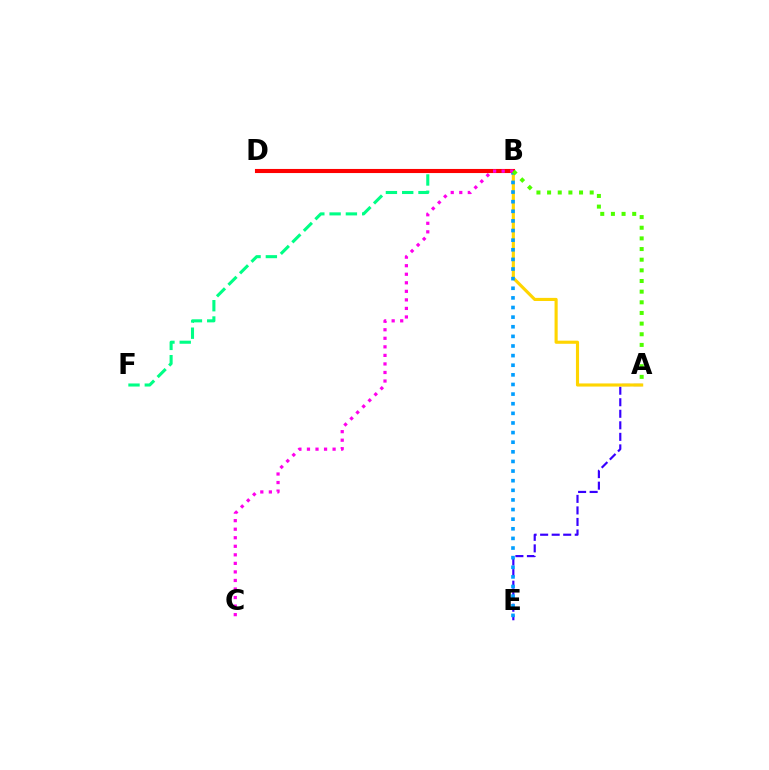{('A', 'E'): [{'color': '#3700ff', 'line_style': 'dashed', 'thickness': 1.57}], ('A', 'B'): [{'color': '#ffd500', 'line_style': 'solid', 'thickness': 2.25}, {'color': '#4fff00', 'line_style': 'dotted', 'thickness': 2.89}], ('B', 'F'): [{'color': '#00ff86', 'line_style': 'dashed', 'thickness': 2.21}], ('B', 'E'): [{'color': '#009eff', 'line_style': 'dotted', 'thickness': 2.61}], ('B', 'D'): [{'color': '#ff0000', 'line_style': 'solid', 'thickness': 2.95}], ('B', 'C'): [{'color': '#ff00ed', 'line_style': 'dotted', 'thickness': 2.32}]}